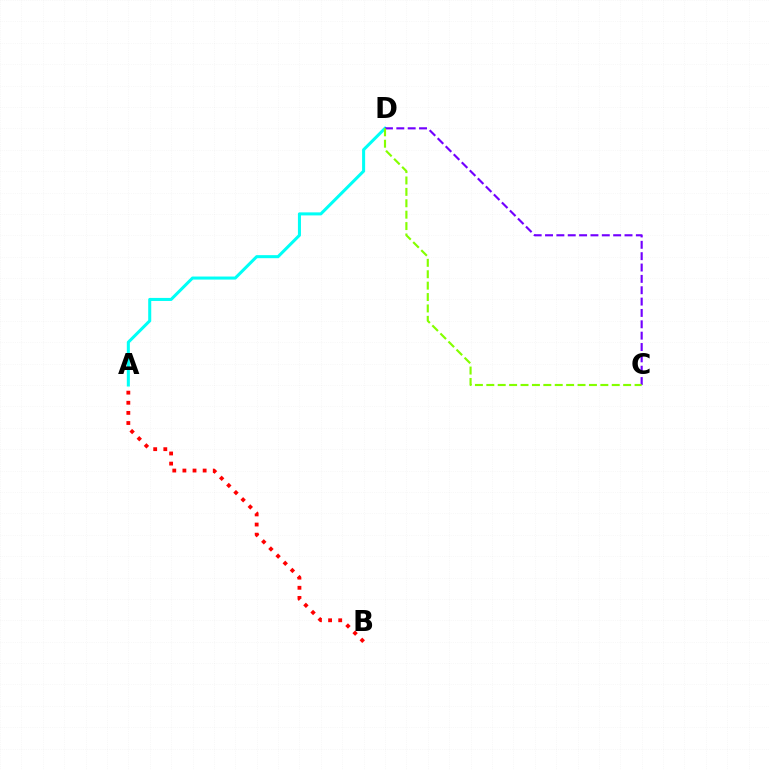{('A', 'B'): [{'color': '#ff0000', 'line_style': 'dotted', 'thickness': 2.75}], ('A', 'D'): [{'color': '#00fff6', 'line_style': 'solid', 'thickness': 2.19}], ('C', 'D'): [{'color': '#7200ff', 'line_style': 'dashed', 'thickness': 1.54}, {'color': '#84ff00', 'line_style': 'dashed', 'thickness': 1.55}]}